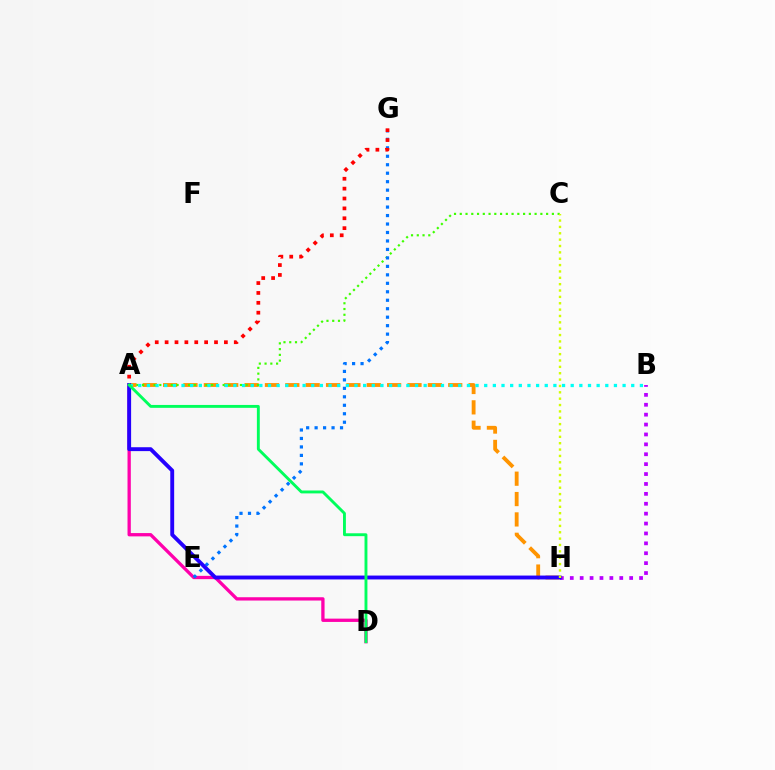{('B', 'H'): [{'color': '#b900ff', 'line_style': 'dotted', 'thickness': 2.69}], ('A', 'D'): [{'color': '#ff00ac', 'line_style': 'solid', 'thickness': 2.38}, {'color': '#00ff5c', 'line_style': 'solid', 'thickness': 2.08}], ('A', 'H'): [{'color': '#ff9400', 'line_style': 'dashed', 'thickness': 2.77}, {'color': '#2500ff', 'line_style': 'solid', 'thickness': 2.8}], ('A', 'C'): [{'color': '#3dff00', 'line_style': 'dotted', 'thickness': 1.56}], ('E', 'G'): [{'color': '#0074ff', 'line_style': 'dotted', 'thickness': 2.3}], ('A', 'B'): [{'color': '#00fff6', 'line_style': 'dotted', 'thickness': 2.35}], ('C', 'H'): [{'color': '#d1ff00', 'line_style': 'dotted', 'thickness': 1.73}], ('A', 'G'): [{'color': '#ff0000', 'line_style': 'dotted', 'thickness': 2.68}]}